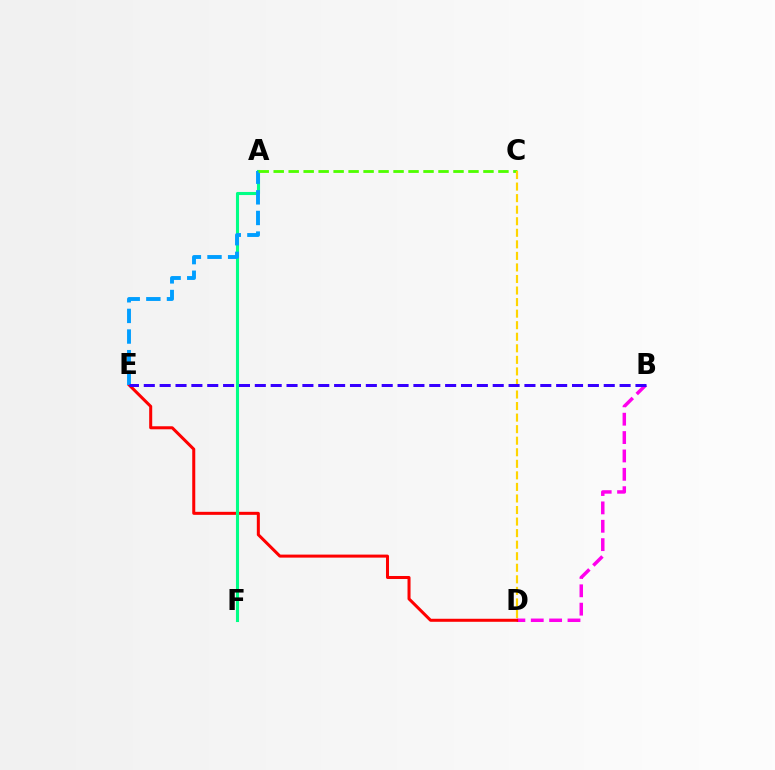{('B', 'D'): [{'color': '#ff00ed', 'line_style': 'dashed', 'thickness': 2.5}], ('D', 'E'): [{'color': '#ff0000', 'line_style': 'solid', 'thickness': 2.18}], ('A', 'F'): [{'color': '#00ff86', 'line_style': 'solid', 'thickness': 2.22}], ('A', 'E'): [{'color': '#009eff', 'line_style': 'dashed', 'thickness': 2.8}], ('A', 'C'): [{'color': '#4fff00', 'line_style': 'dashed', 'thickness': 2.04}], ('C', 'D'): [{'color': '#ffd500', 'line_style': 'dashed', 'thickness': 1.57}], ('B', 'E'): [{'color': '#3700ff', 'line_style': 'dashed', 'thickness': 2.15}]}